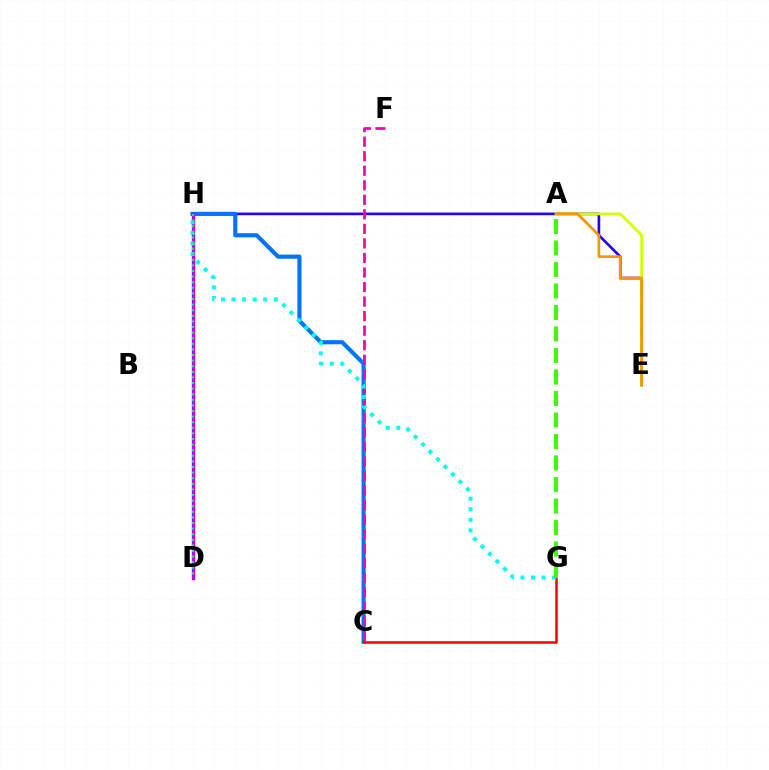{('E', 'H'): [{'color': '#2500ff', 'line_style': 'solid', 'thickness': 1.92}], ('C', 'H'): [{'color': '#0074ff', 'line_style': 'solid', 'thickness': 2.97}], ('A', 'E'): [{'color': '#d1ff00', 'line_style': 'solid', 'thickness': 1.97}, {'color': '#ff9400', 'line_style': 'solid', 'thickness': 1.92}], ('D', 'H'): [{'color': '#b900ff', 'line_style': 'solid', 'thickness': 2.43}, {'color': '#00ff5c', 'line_style': 'dotted', 'thickness': 1.52}], ('C', 'G'): [{'color': '#ff0000', 'line_style': 'solid', 'thickness': 1.82}], ('C', 'F'): [{'color': '#ff00ac', 'line_style': 'dashed', 'thickness': 1.97}], ('G', 'H'): [{'color': '#00fff6', 'line_style': 'dotted', 'thickness': 2.87}], ('A', 'G'): [{'color': '#3dff00', 'line_style': 'dashed', 'thickness': 2.92}]}